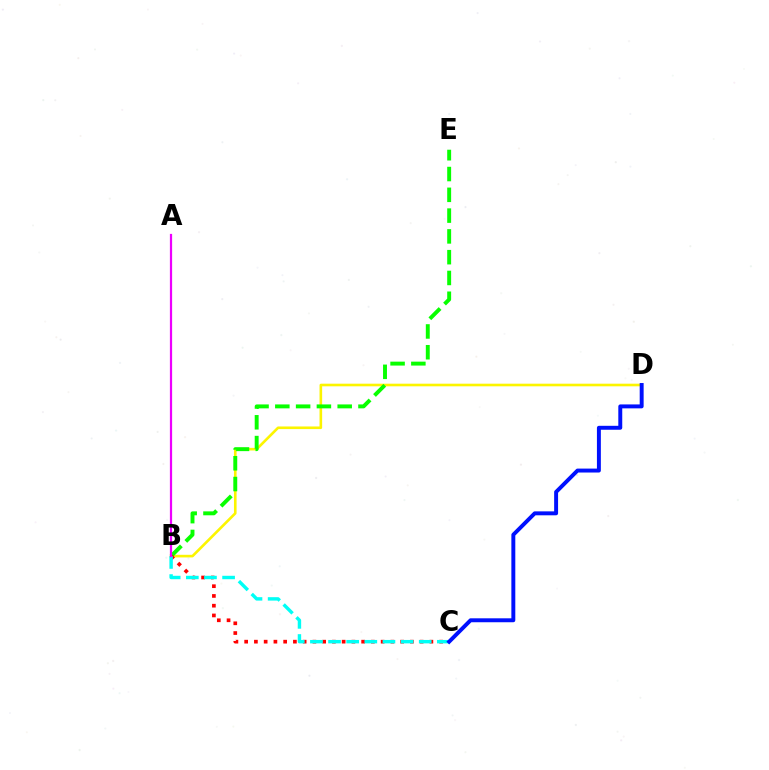{('B', 'D'): [{'color': '#fcf500', 'line_style': 'solid', 'thickness': 1.89}], ('B', 'E'): [{'color': '#08ff00', 'line_style': 'dashed', 'thickness': 2.82}], ('B', 'C'): [{'color': '#ff0000', 'line_style': 'dotted', 'thickness': 2.65}, {'color': '#00fff6', 'line_style': 'dashed', 'thickness': 2.46}], ('A', 'B'): [{'color': '#ee00ff', 'line_style': 'solid', 'thickness': 1.6}], ('C', 'D'): [{'color': '#0010ff', 'line_style': 'solid', 'thickness': 2.83}]}